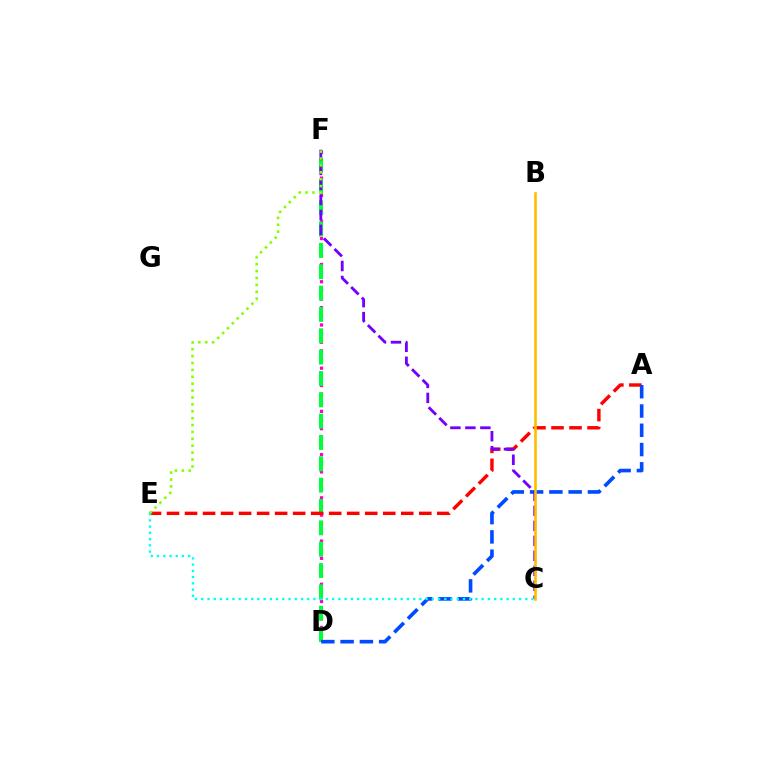{('D', 'F'): [{'color': '#ff00cf', 'line_style': 'dotted', 'thickness': 2.35}, {'color': '#00ff39', 'line_style': 'dashed', 'thickness': 2.9}], ('A', 'E'): [{'color': '#ff0000', 'line_style': 'dashed', 'thickness': 2.45}], ('A', 'D'): [{'color': '#004bff', 'line_style': 'dashed', 'thickness': 2.62}], ('C', 'F'): [{'color': '#7200ff', 'line_style': 'dashed', 'thickness': 2.04}], ('B', 'C'): [{'color': '#ffbd00', 'line_style': 'solid', 'thickness': 1.89}], ('E', 'F'): [{'color': '#84ff00', 'line_style': 'dotted', 'thickness': 1.87}], ('C', 'E'): [{'color': '#00fff6', 'line_style': 'dotted', 'thickness': 1.69}]}